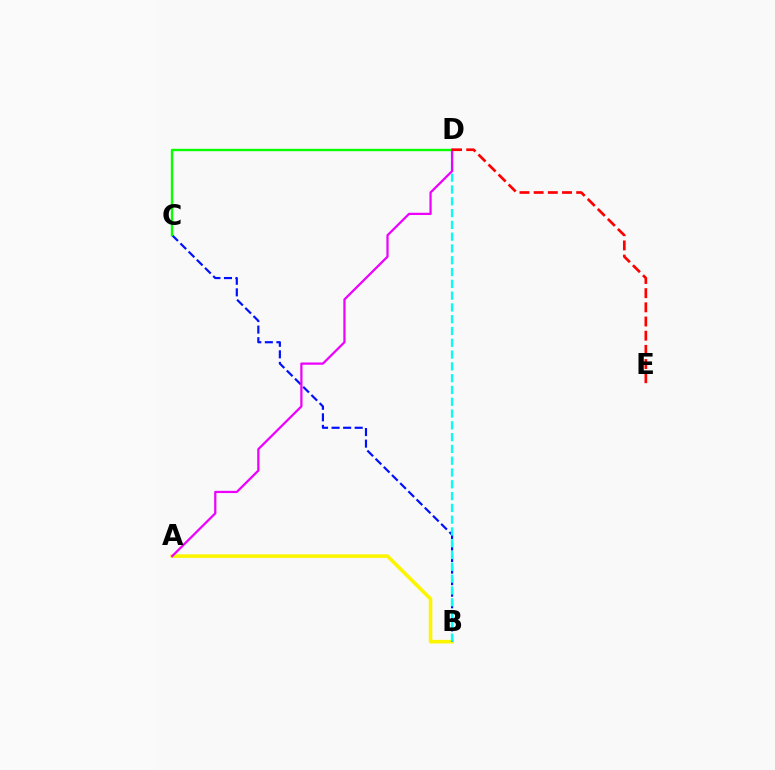{('A', 'B'): [{'color': '#fcf500', 'line_style': 'solid', 'thickness': 2.58}], ('B', 'C'): [{'color': '#0010ff', 'line_style': 'dashed', 'thickness': 1.57}], ('B', 'D'): [{'color': '#00fff6', 'line_style': 'dashed', 'thickness': 1.6}], ('C', 'D'): [{'color': '#08ff00', 'line_style': 'solid', 'thickness': 1.71}], ('A', 'D'): [{'color': '#ee00ff', 'line_style': 'solid', 'thickness': 1.62}], ('D', 'E'): [{'color': '#ff0000', 'line_style': 'dashed', 'thickness': 1.93}]}